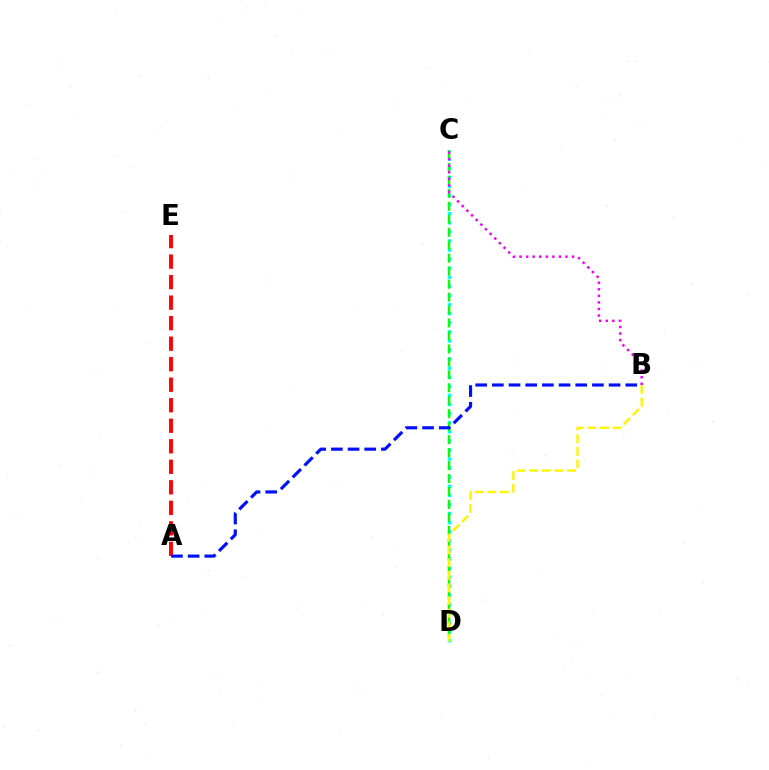{('C', 'D'): [{'color': '#00fff6', 'line_style': 'dotted', 'thickness': 2.47}, {'color': '#08ff00', 'line_style': 'dashed', 'thickness': 1.76}], ('B', 'D'): [{'color': '#fcf500', 'line_style': 'dashed', 'thickness': 1.71}], ('B', 'C'): [{'color': '#ee00ff', 'line_style': 'dotted', 'thickness': 1.78}], ('A', 'E'): [{'color': '#ff0000', 'line_style': 'dashed', 'thickness': 2.79}], ('A', 'B'): [{'color': '#0010ff', 'line_style': 'dashed', 'thickness': 2.27}]}